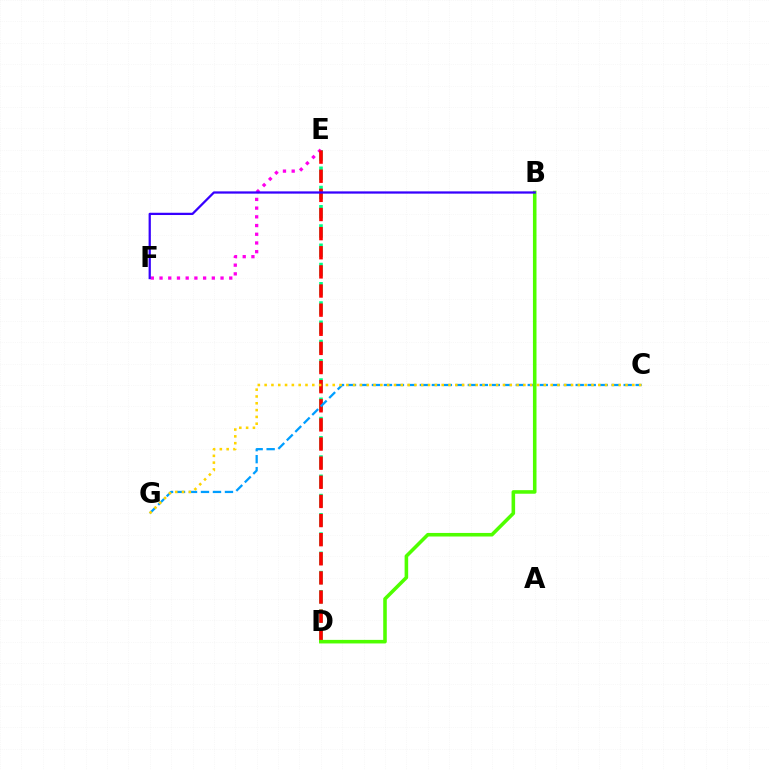{('D', 'E'): [{'color': '#00ff86', 'line_style': 'dashed', 'thickness': 2.62}, {'color': '#ff0000', 'line_style': 'dashed', 'thickness': 2.6}], ('E', 'F'): [{'color': '#ff00ed', 'line_style': 'dotted', 'thickness': 2.37}], ('C', 'G'): [{'color': '#009eff', 'line_style': 'dashed', 'thickness': 1.63}, {'color': '#ffd500', 'line_style': 'dotted', 'thickness': 1.85}], ('B', 'D'): [{'color': '#4fff00', 'line_style': 'solid', 'thickness': 2.57}], ('B', 'F'): [{'color': '#3700ff', 'line_style': 'solid', 'thickness': 1.63}]}